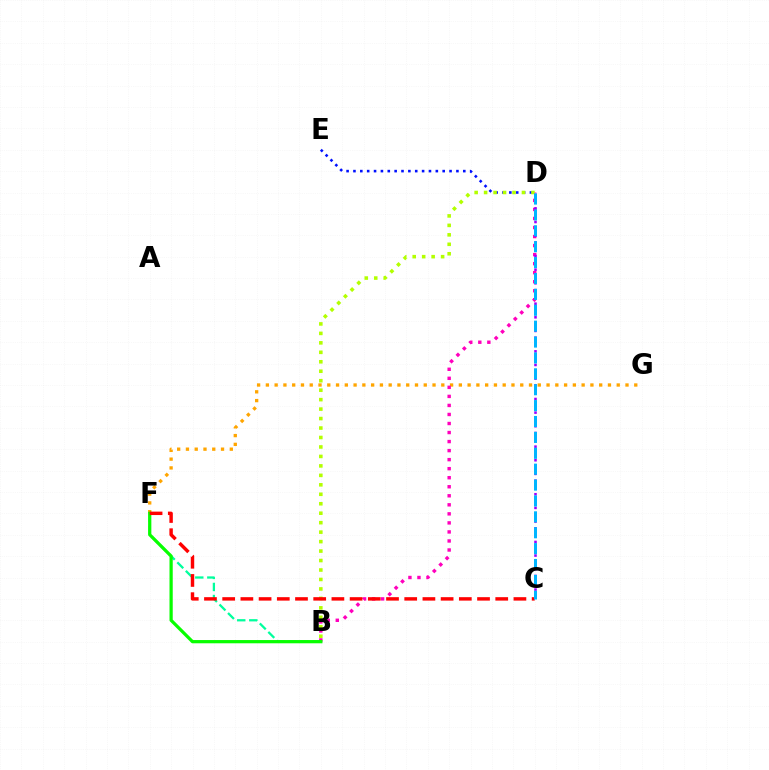{('F', 'G'): [{'color': '#ffa500', 'line_style': 'dotted', 'thickness': 2.38}], ('D', 'E'): [{'color': '#0010ff', 'line_style': 'dotted', 'thickness': 1.87}], ('B', 'F'): [{'color': '#00ff9d', 'line_style': 'dashed', 'thickness': 1.63}, {'color': '#08ff00', 'line_style': 'solid', 'thickness': 2.33}], ('B', 'D'): [{'color': '#ff00bd', 'line_style': 'dotted', 'thickness': 2.45}, {'color': '#b3ff00', 'line_style': 'dotted', 'thickness': 2.57}], ('C', 'F'): [{'color': '#ff0000', 'line_style': 'dashed', 'thickness': 2.47}], ('C', 'D'): [{'color': '#9b00ff', 'line_style': 'dotted', 'thickness': 1.85}, {'color': '#00b5ff', 'line_style': 'dashed', 'thickness': 2.16}]}